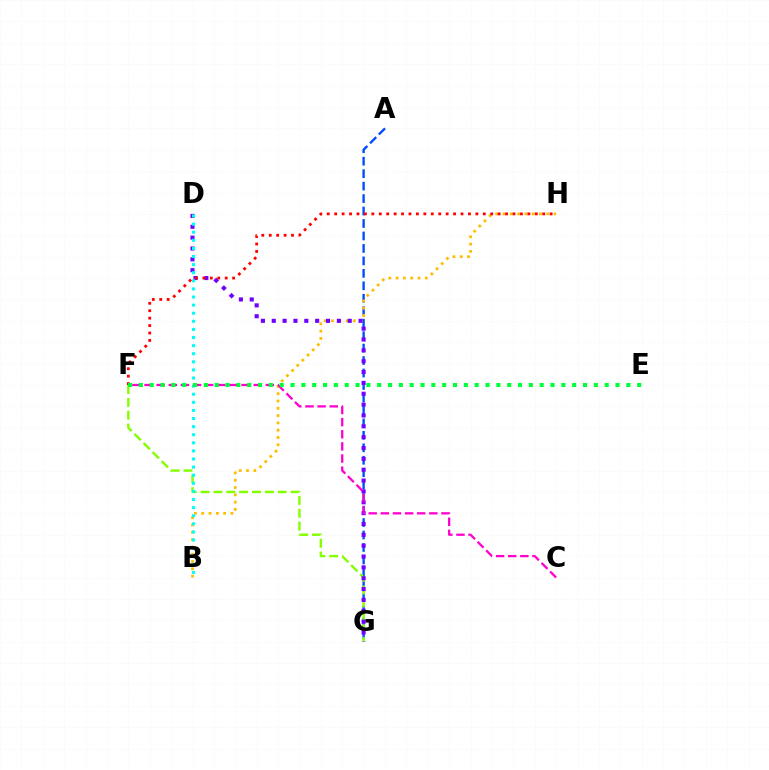{('A', 'G'): [{'color': '#004bff', 'line_style': 'dashed', 'thickness': 1.69}], ('F', 'G'): [{'color': '#84ff00', 'line_style': 'dashed', 'thickness': 1.75}], ('B', 'H'): [{'color': '#ffbd00', 'line_style': 'dotted', 'thickness': 1.98}], ('D', 'G'): [{'color': '#7200ff', 'line_style': 'dotted', 'thickness': 2.95}], ('B', 'D'): [{'color': '#00fff6', 'line_style': 'dotted', 'thickness': 2.2}], ('F', 'H'): [{'color': '#ff0000', 'line_style': 'dotted', 'thickness': 2.02}], ('C', 'F'): [{'color': '#ff00cf', 'line_style': 'dashed', 'thickness': 1.65}], ('E', 'F'): [{'color': '#00ff39', 'line_style': 'dotted', 'thickness': 2.94}]}